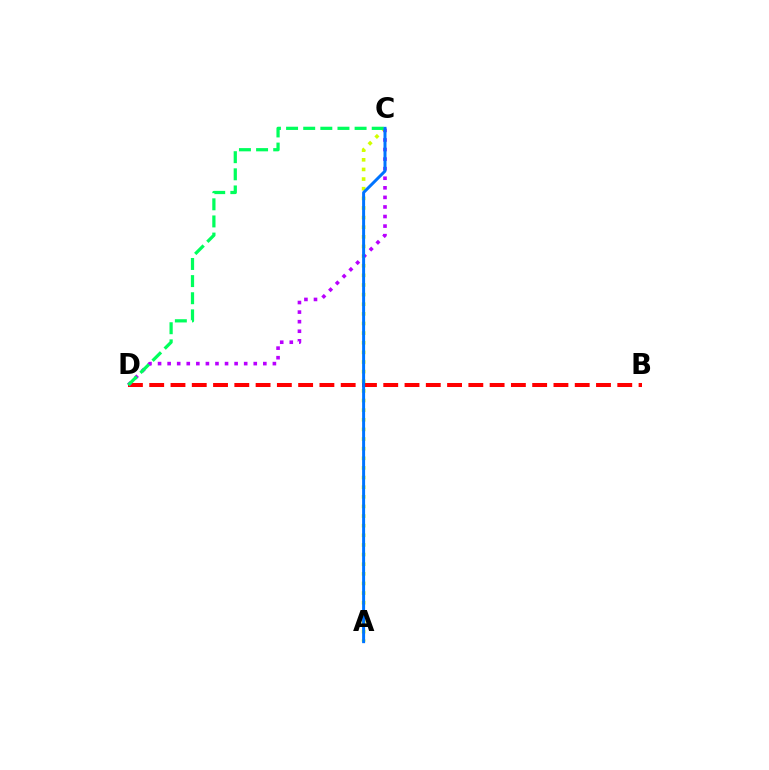{('B', 'D'): [{'color': '#ff0000', 'line_style': 'dashed', 'thickness': 2.89}], ('A', 'C'): [{'color': '#d1ff00', 'line_style': 'dotted', 'thickness': 2.62}, {'color': '#0074ff', 'line_style': 'solid', 'thickness': 2.15}], ('C', 'D'): [{'color': '#b900ff', 'line_style': 'dotted', 'thickness': 2.6}, {'color': '#00ff5c', 'line_style': 'dashed', 'thickness': 2.33}]}